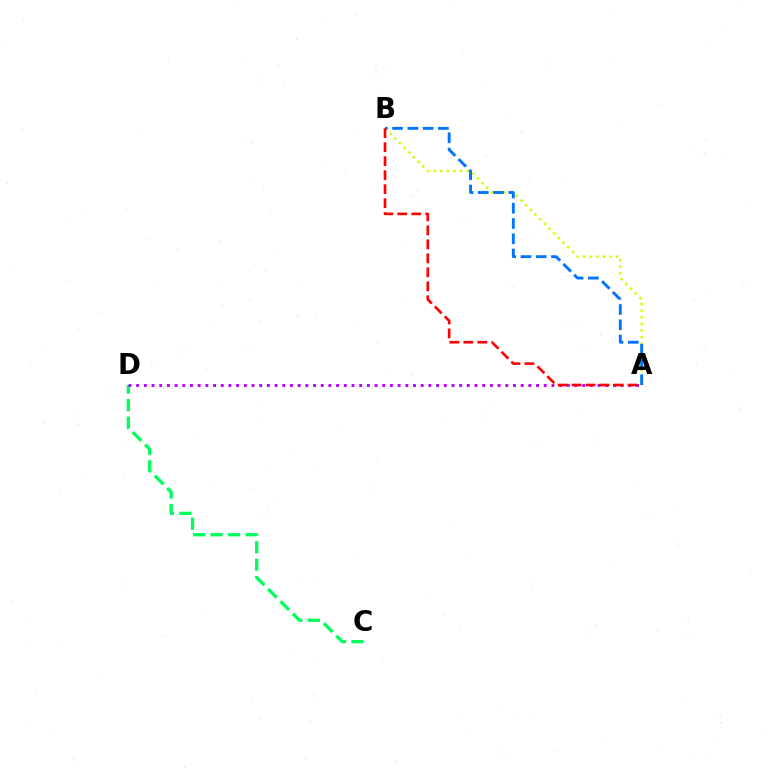{('C', 'D'): [{'color': '#00ff5c', 'line_style': 'dashed', 'thickness': 2.38}], ('A', 'B'): [{'color': '#d1ff00', 'line_style': 'dotted', 'thickness': 1.79}, {'color': '#0074ff', 'line_style': 'dashed', 'thickness': 2.07}, {'color': '#ff0000', 'line_style': 'dashed', 'thickness': 1.9}], ('A', 'D'): [{'color': '#b900ff', 'line_style': 'dotted', 'thickness': 2.09}]}